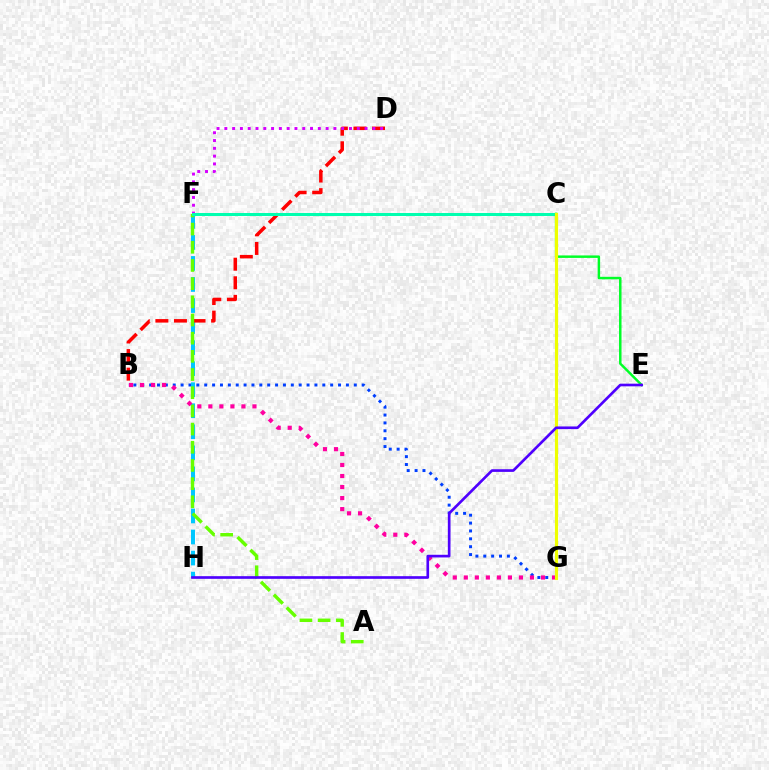{('B', 'G'): [{'color': '#003fff', 'line_style': 'dotted', 'thickness': 2.14}, {'color': '#ff00a0', 'line_style': 'dotted', 'thickness': 3.0}], ('C', 'G'): [{'color': '#ff8800', 'line_style': 'solid', 'thickness': 1.93}, {'color': '#eeff00', 'line_style': 'solid', 'thickness': 2.26}], ('F', 'H'): [{'color': '#00c7ff', 'line_style': 'dashed', 'thickness': 2.86}], ('B', 'D'): [{'color': '#ff0000', 'line_style': 'dashed', 'thickness': 2.52}], ('D', 'F'): [{'color': '#d600ff', 'line_style': 'dotted', 'thickness': 2.12}], ('A', 'F'): [{'color': '#66ff00', 'line_style': 'dashed', 'thickness': 2.47}], ('C', 'F'): [{'color': '#00ffaf', 'line_style': 'solid', 'thickness': 2.17}], ('C', 'E'): [{'color': '#00ff27', 'line_style': 'solid', 'thickness': 1.78}], ('E', 'H'): [{'color': '#4f00ff', 'line_style': 'solid', 'thickness': 1.92}]}